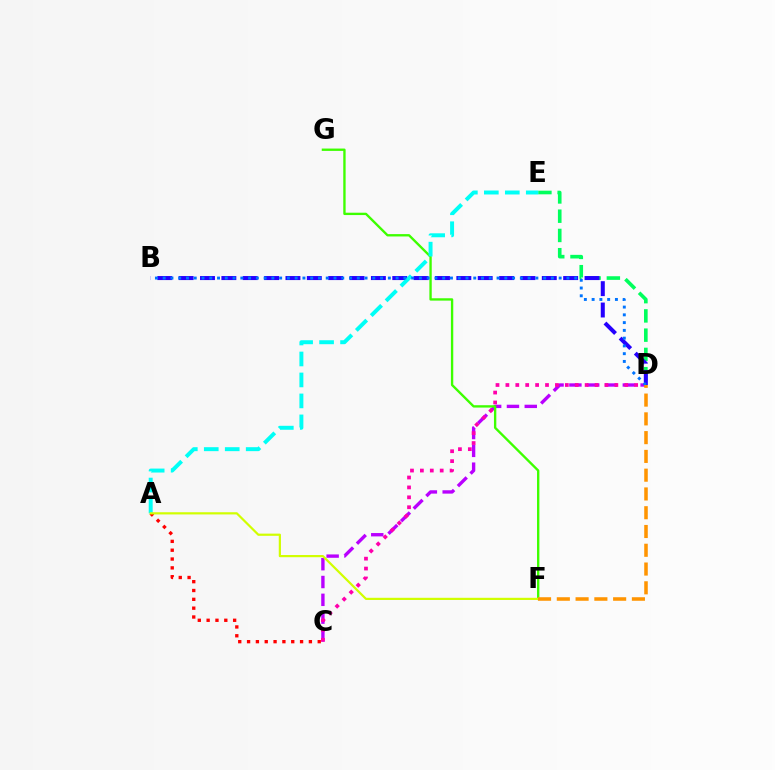{('C', 'D'): [{'color': '#b900ff', 'line_style': 'dashed', 'thickness': 2.42}, {'color': '#ff00ac', 'line_style': 'dotted', 'thickness': 2.69}], ('A', 'C'): [{'color': '#ff0000', 'line_style': 'dotted', 'thickness': 2.4}], ('D', 'E'): [{'color': '#00ff5c', 'line_style': 'dashed', 'thickness': 2.62}], ('B', 'D'): [{'color': '#2500ff', 'line_style': 'dashed', 'thickness': 2.9}, {'color': '#0074ff', 'line_style': 'dotted', 'thickness': 2.11}], ('F', 'G'): [{'color': '#3dff00', 'line_style': 'solid', 'thickness': 1.7}], ('A', 'E'): [{'color': '#00fff6', 'line_style': 'dashed', 'thickness': 2.85}], ('A', 'F'): [{'color': '#d1ff00', 'line_style': 'solid', 'thickness': 1.58}], ('D', 'F'): [{'color': '#ff9400', 'line_style': 'dashed', 'thickness': 2.55}]}